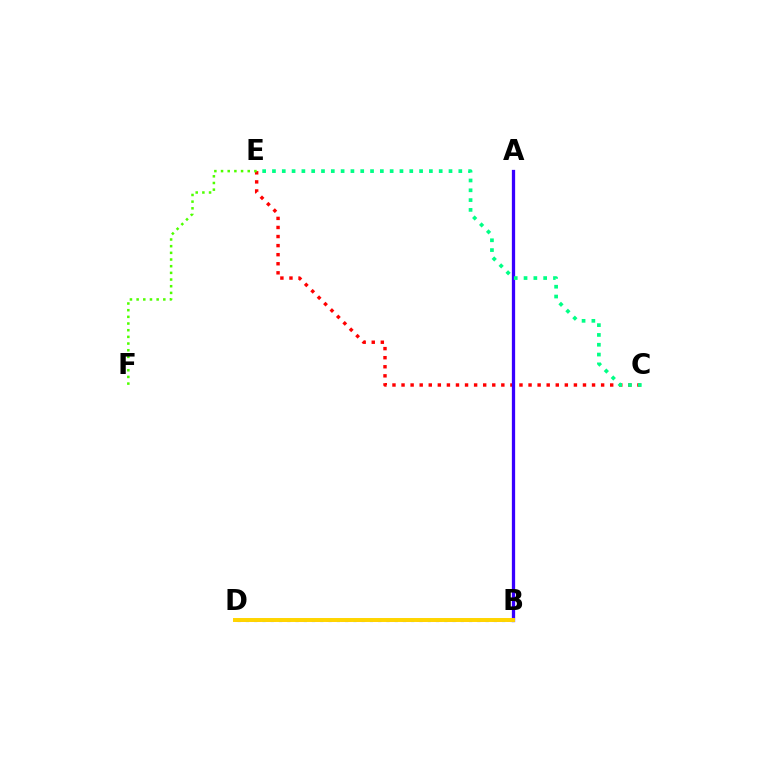{('B', 'D'): [{'color': '#009eff', 'line_style': 'dotted', 'thickness': 2.25}, {'color': '#ff00ed', 'line_style': 'dashed', 'thickness': 2.05}, {'color': '#ffd500', 'line_style': 'solid', 'thickness': 2.85}], ('C', 'E'): [{'color': '#ff0000', 'line_style': 'dotted', 'thickness': 2.46}, {'color': '#00ff86', 'line_style': 'dotted', 'thickness': 2.66}], ('E', 'F'): [{'color': '#4fff00', 'line_style': 'dotted', 'thickness': 1.81}], ('A', 'B'): [{'color': '#3700ff', 'line_style': 'solid', 'thickness': 2.36}]}